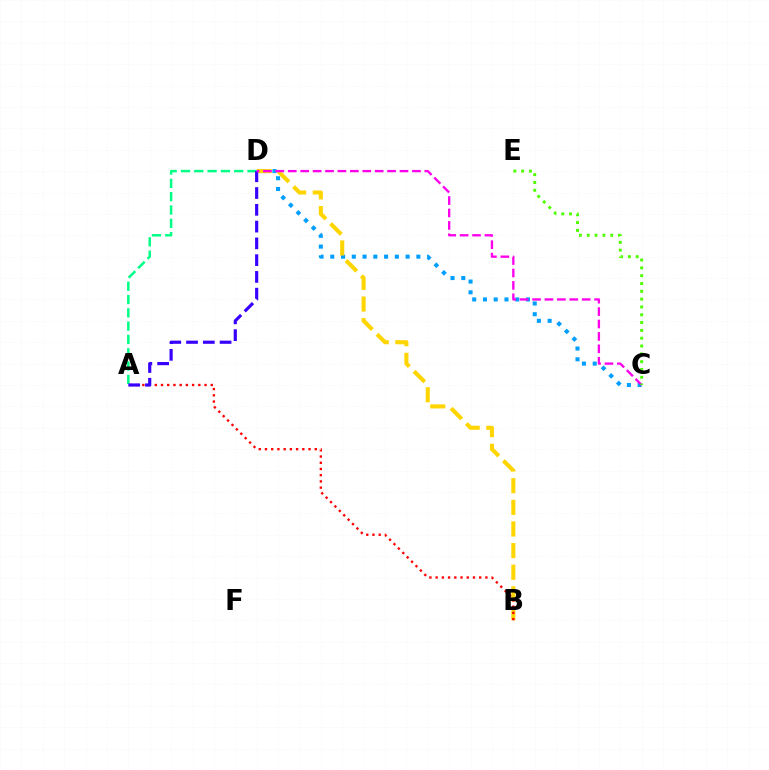{('C', 'D'): [{'color': '#009eff', 'line_style': 'dotted', 'thickness': 2.92}, {'color': '#ff00ed', 'line_style': 'dashed', 'thickness': 1.69}], ('B', 'D'): [{'color': '#ffd500', 'line_style': 'dashed', 'thickness': 2.94}], ('A', 'B'): [{'color': '#ff0000', 'line_style': 'dotted', 'thickness': 1.69}], ('A', 'D'): [{'color': '#00ff86', 'line_style': 'dashed', 'thickness': 1.81}, {'color': '#3700ff', 'line_style': 'dashed', 'thickness': 2.28}], ('C', 'E'): [{'color': '#4fff00', 'line_style': 'dotted', 'thickness': 2.12}]}